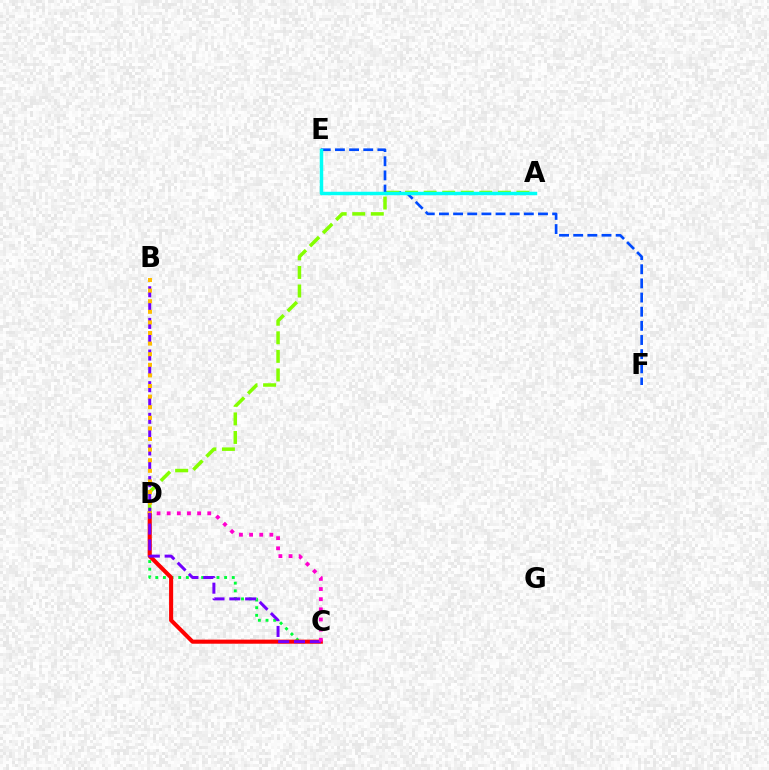{('C', 'D'): [{'color': '#00ff39', 'line_style': 'dotted', 'thickness': 2.08}, {'color': '#ff0000', 'line_style': 'solid', 'thickness': 2.94}, {'color': '#ff00cf', 'line_style': 'dotted', 'thickness': 2.76}], ('E', 'F'): [{'color': '#004bff', 'line_style': 'dashed', 'thickness': 1.92}], ('A', 'D'): [{'color': '#84ff00', 'line_style': 'dashed', 'thickness': 2.52}], ('A', 'E'): [{'color': '#00fff6', 'line_style': 'solid', 'thickness': 2.49}], ('B', 'C'): [{'color': '#7200ff', 'line_style': 'dashed', 'thickness': 2.15}], ('B', 'D'): [{'color': '#ffbd00', 'line_style': 'dotted', 'thickness': 2.88}]}